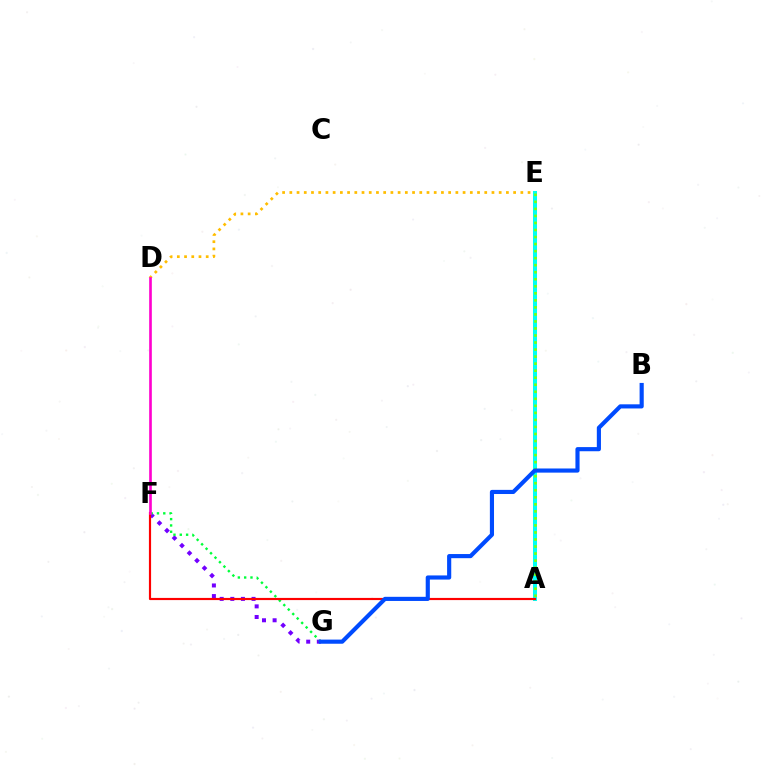{('A', 'E'): [{'color': '#00fff6', 'line_style': 'solid', 'thickness': 2.89}, {'color': '#84ff00', 'line_style': 'dotted', 'thickness': 1.91}], ('F', 'G'): [{'color': '#7200ff', 'line_style': 'dotted', 'thickness': 2.88}, {'color': '#00ff39', 'line_style': 'dotted', 'thickness': 1.72}], ('A', 'F'): [{'color': '#ff0000', 'line_style': 'solid', 'thickness': 1.57}], ('D', 'E'): [{'color': '#ffbd00', 'line_style': 'dotted', 'thickness': 1.96}], ('B', 'G'): [{'color': '#004bff', 'line_style': 'solid', 'thickness': 2.98}], ('D', 'F'): [{'color': '#ff00cf', 'line_style': 'solid', 'thickness': 1.91}]}